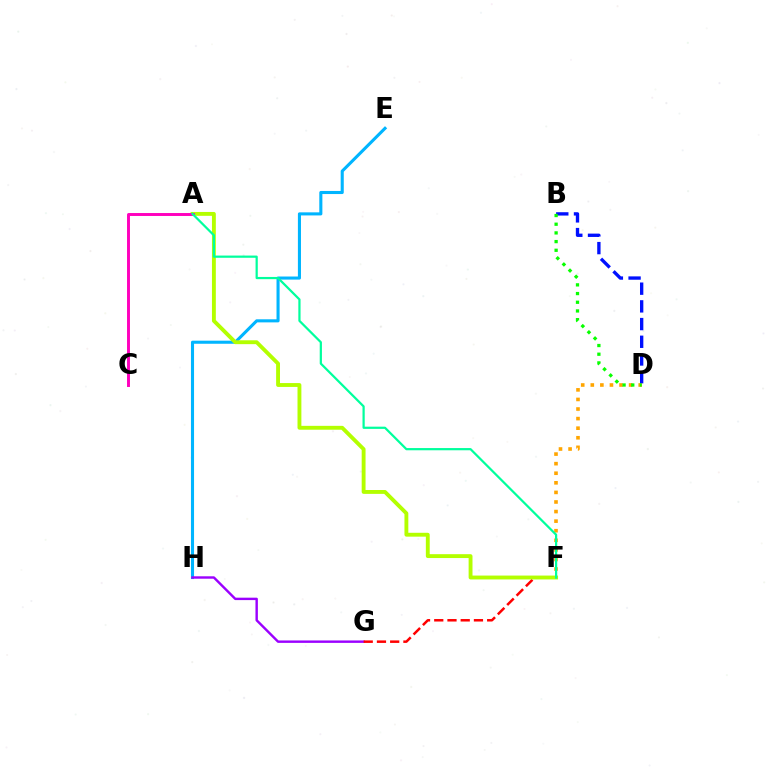{('D', 'F'): [{'color': '#ffa500', 'line_style': 'dotted', 'thickness': 2.6}], ('E', 'H'): [{'color': '#00b5ff', 'line_style': 'solid', 'thickness': 2.22}], ('B', 'D'): [{'color': '#0010ff', 'line_style': 'dashed', 'thickness': 2.41}, {'color': '#08ff00', 'line_style': 'dotted', 'thickness': 2.36}], ('G', 'H'): [{'color': '#9b00ff', 'line_style': 'solid', 'thickness': 1.74}], ('F', 'G'): [{'color': '#ff0000', 'line_style': 'dashed', 'thickness': 1.8}], ('A', 'F'): [{'color': '#b3ff00', 'line_style': 'solid', 'thickness': 2.79}, {'color': '#00ff9d', 'line_style': 'solid', 'thickness': 1.6}], ('A', 'C'): [{'color': '#ff00bd', 'line_style': 'solid', 'thickness': 2.11}]}